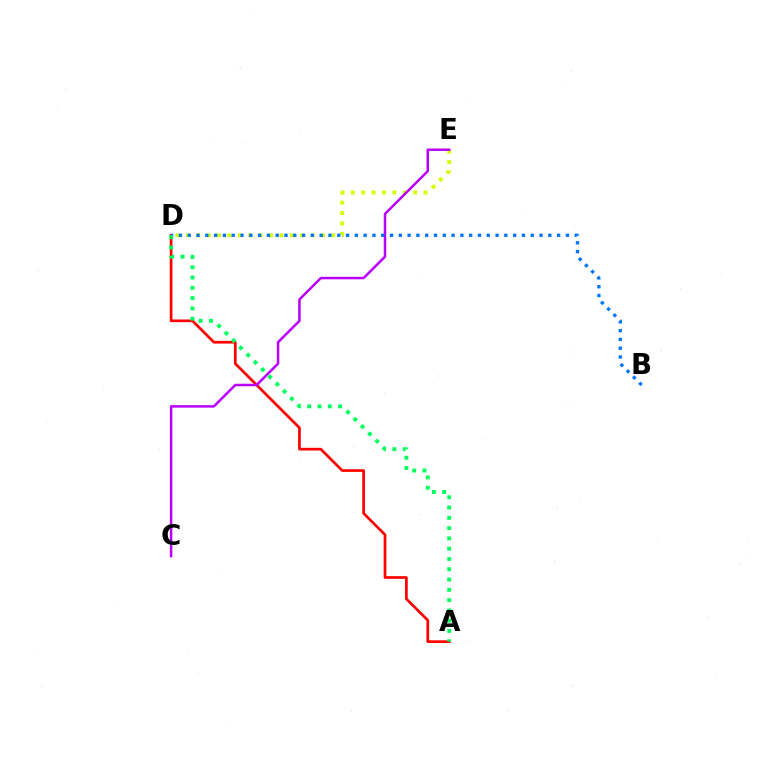{('A', 'D'): [{'color': '#ff0000', 'line_style': 'solid', 'thickness': 1.95}, {'color': '#00ff5c', 'line_style': 'dotted', 'thickness': 2.79}], ('D', 'E'): [{'color': '#d1ff00', 'line_style': 'dotted', 'thickness': 2.82}], ('C', 'E'): [{'color': '#b900ff', 'line_style': 'solid', 'thickness': 1.8}], ('B', 'D'): [{'color': '#0074ff', 'line_style': 'dotted', 'thickness': 2.39}]}